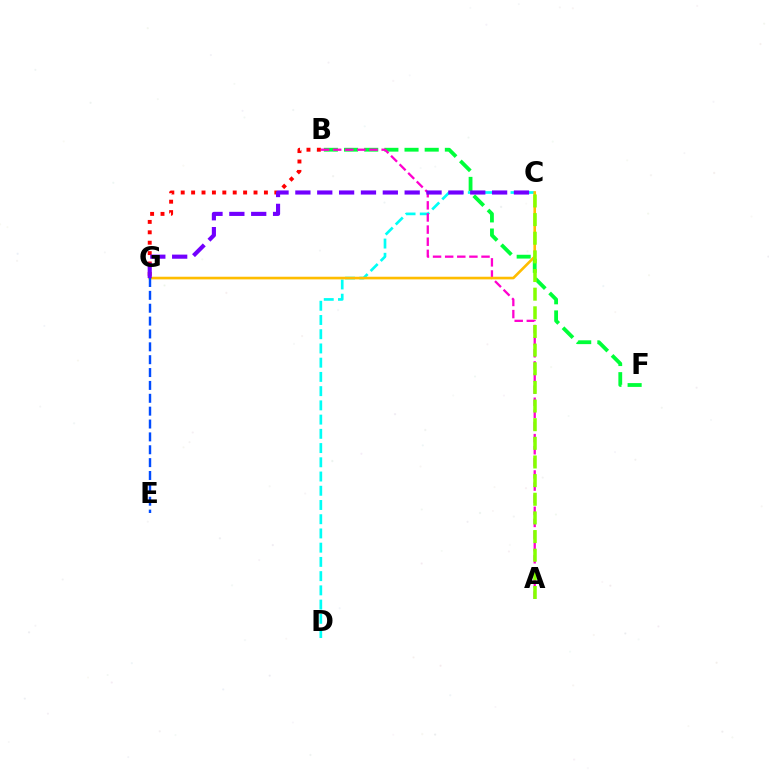{('B', 'G'): [{'color': '#ff0000', 'line_style': 'dotted', 'thickness': 2.83}], ('B', 'F'): [{'color': '#00ff39', 'line_style': 'dashed', 'thickness': 2.74}], ('C', 'D'): [{'color': '#00fff6', 'line_style': 'dashed', 'thickness': 1.93}], ('A', 'B'): [{'color': '#ff00cf', 'line_style': 'dashed', 'thickness': 1.65}], ('C', 'G'): [{'color': '#ffbd00', 'line_style': 'solid', 'thickness': 1.89}, {'color': '#7200ff', 'line_style': 'dashed', 'thickness': 2.97}], ('E', 'G'): [{'color': '#004bff', 'line_style': 'dashed', 'thickness': 1.75}], ('A', 'C'): [{'color': '#84ff00', 'line_style': 'dashed', 'thickness': 2.53}]}